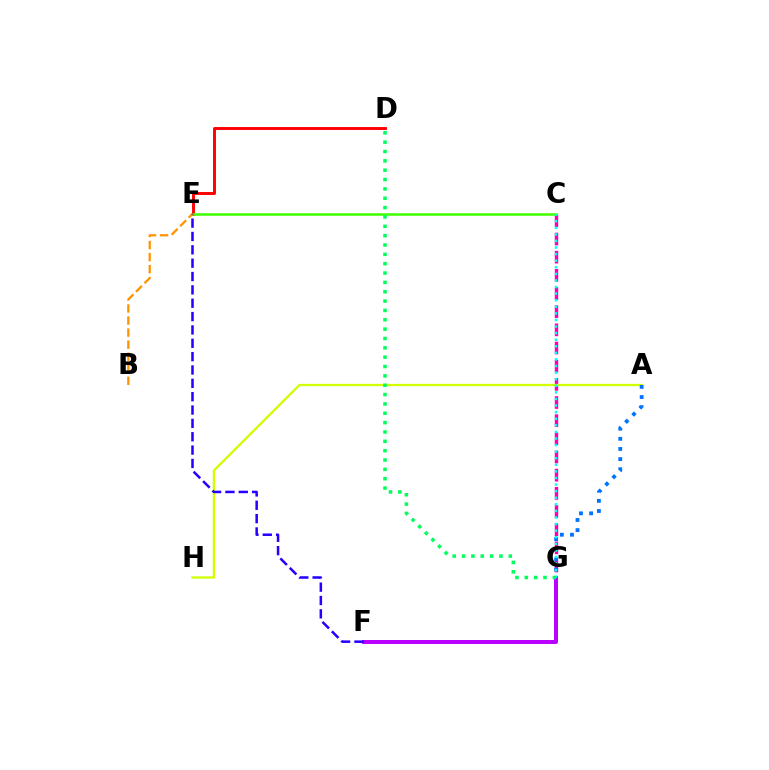{('C', 'G'): [{'color': '#ff00ac', 'line_style': 'dashed', 'thickness': 2.47}, {'color': '#00fff6', 'line_style': 'dotted', 'thickness': 1.79}], ('D', 'E'): [{'color': '#ff0000', 'line_style': 'solid', 'thickness': 2.1}], ('C', 'E'): [{'color': '#3dff00', 'line_style': 'solid', 'thickness': 1.8}], ('B', 'E'): [{'color': '#ff9400', 'line_style': 'dashed', 'thickness': 1.64}], ('A', 'H'): [{'color': '#d1ff00', 'line_style': 'solid', 'thickness': 1.65}], ('A', 'G'): [{'color': '#0074ff', 'line_style': 'dotted', 'thickness': 2.75}], ('F', 'G'): [{'color': '#b900ff', 'line_style': 'solid', 'thickness': 2.86}], ('D', 'G'): [{'color': '#00ff5c', 'line_style': 'dotted', 'thickness': 2.54}], ('E', 'F'): [{'color': '#2500ff', 'line_style': 'dashed', 'thickness': 1.81}]}